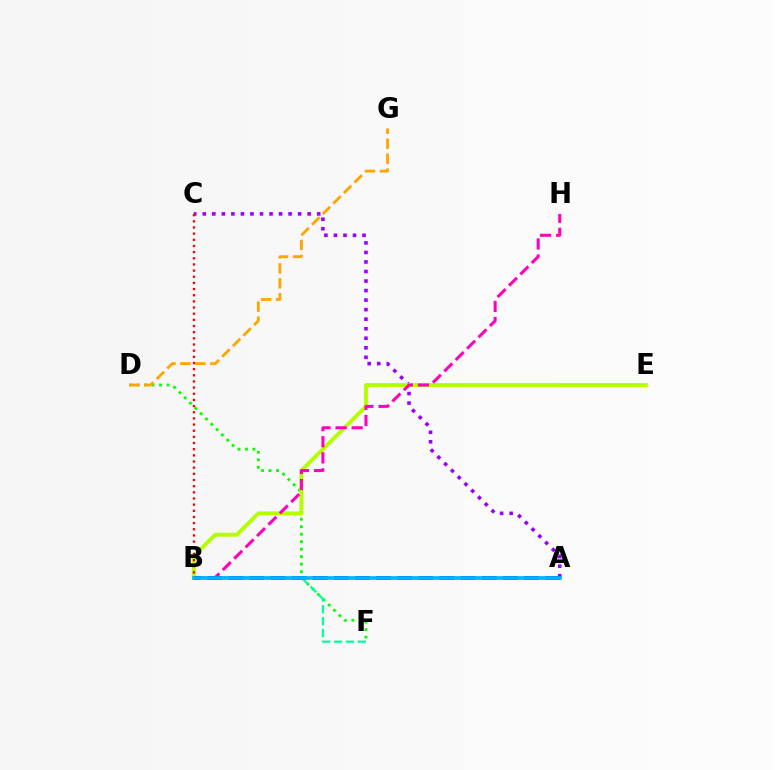{('A', 'C'): [{'color': '#9b00ff', 'line_style': 'dotted', 'thickness': 2.59}], ('D', 'F'): [{'color': '#08ff00', 'line_style': 'dotted', 'thickness': 2.04}], ('B', 'E'): [{'color': '#b3ff00', 'line_style': 'solid', 'thickness': 2.79}], ('B', 'H'): [{'color': '#ff00bd', 'line_style': 'dashed', 'thickness': 2.18}], ('D', 'G'): [{'color': '#ffa500', 'line_style': 'dashed', 'thickness': 2.03}], ('B', 'F'): [{'color': '#00ff9d', 'line_style': 'dashed', 'thickness': 1.61}], ('A', 'B'): [{'color': '#0010ff', 'line_style': 'dashed', 'thickness': 2.87}, {'color': '#00b5ff', 'line_style': 'solid', 'thickness': 2.64}], ('B', 'C'): [{'color': '#ff0000', 'line_style': 'dotted', 'thickness': 1.67}]}